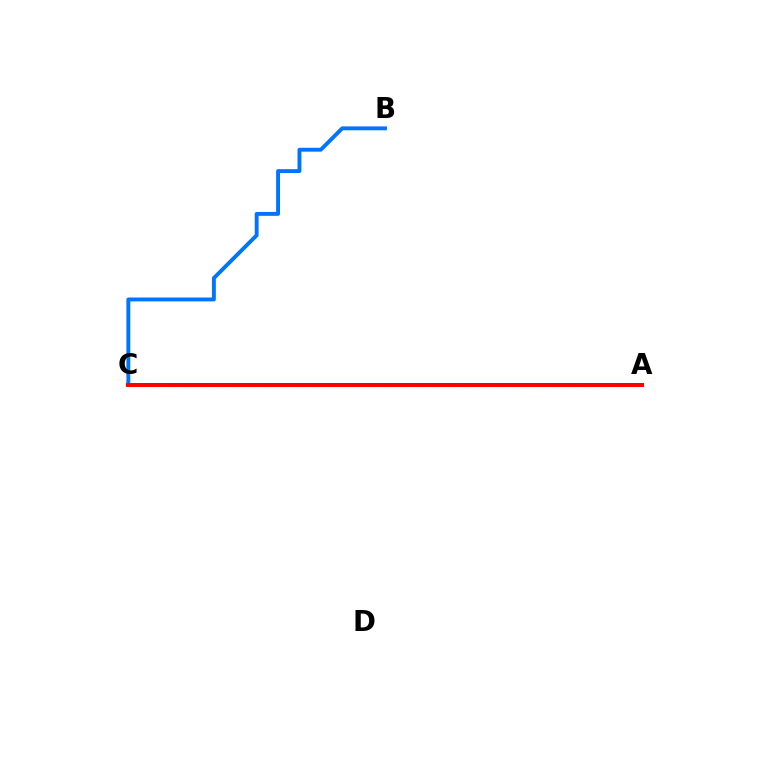{('B', 'C'): [{'color': '#0074ff', 'line_style': 'solid', 'thickness': 2.8}], ('A', 'C'): [{'color': '#00ff5c', 'line_style': 'dotted', 'thickness': 2.1}, {'color': '#d1ff00', 'line_style': 'dashed', 'thickness': 2.27}, {'color': '#b900ff', 'line_style': 'dotted', 'thickness': 2.53}, {'color': '#ff0000', 'line_style': 'solid', 'thickness': 2.88}]}